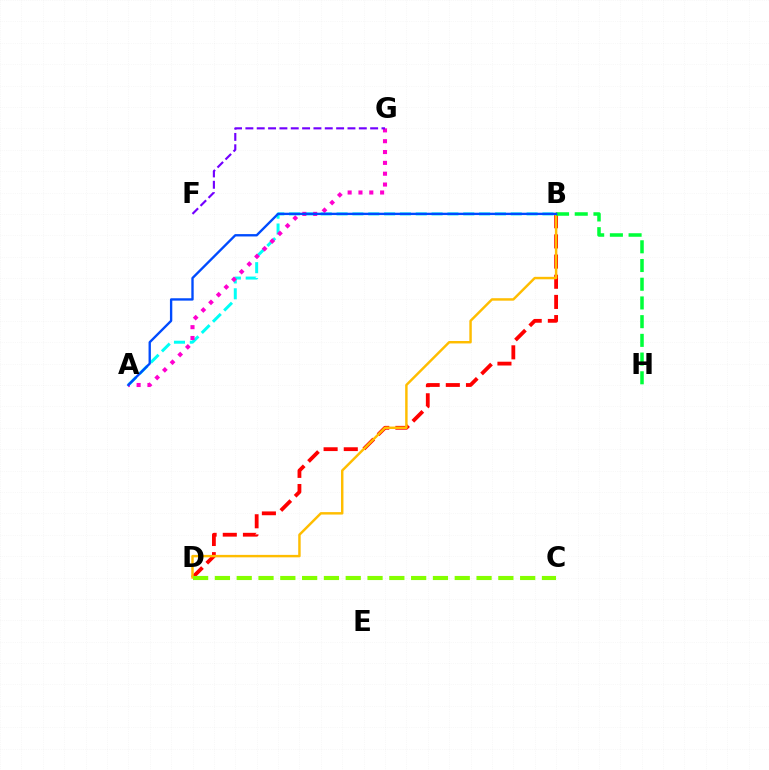{('A', 'B'): [{'color': '#00fff6', 'line_style': 'dashed', 'thickness': 2.15}, {'color': '#004bff', 'line_style': 'solid', 'thickness': 1.7}], ('B', 'D'): [{'color': '#ff0000', 'line_style': 'dashed', 'thickness': 2.74}, {'color': '#ffbd00', 'line_style': 'solid', 'thickness': 1.76}], ('A', 'G'): [{'color': '#ff00cf', 'line_style': 'dotted', 'thickness': 2.94}], ('F', 'G'): [{'color': '#7200ff', 'line_style': 'dashed', 'thickness': 1.54}], ('B', 'H'): [{'color': '#00ff39', 'line_style': 'dashed', 'thickness': 2.54}], ('C', 'D'): [{'color': '#84ff00', 'line_style': 'dashed', 'thickness': 2.96}]}